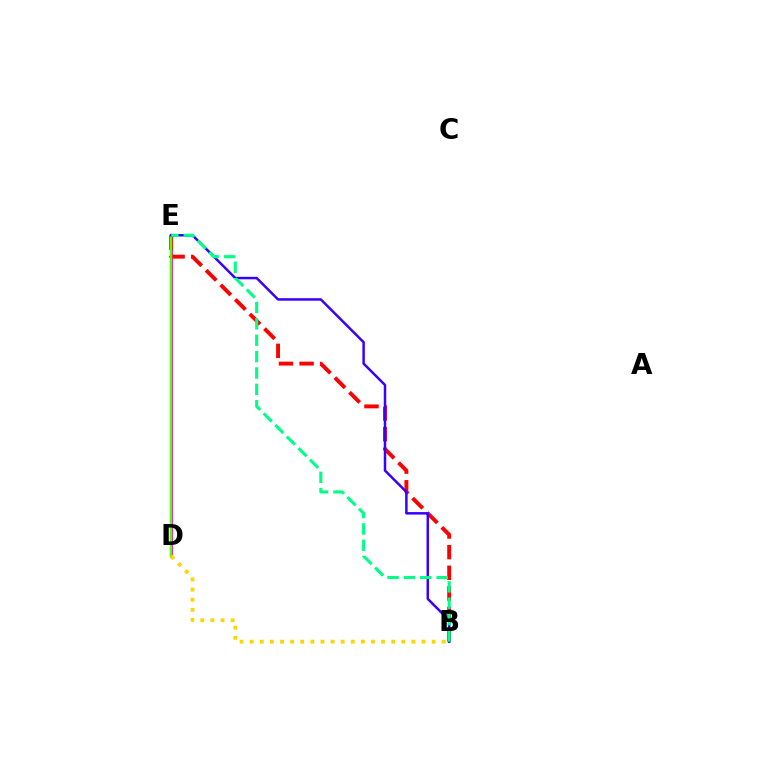{('D', 'E'): [{'color': '#009eff', 'line_style': 'solid', 'thickness': 1.98}, {'color': '#ff00ed', 'line_style': 'solid', 'thickness': 2.27}, {'color': '#4fff00', 'line_style': 'solid', 'thickness': 1.74}], ('B', 'E'): [{'color': '#ff0000', 'line_style': 'dashed', 'thickness': 2.81}, {'color': '#3700ff', 'line_style': 'solid', 'thickness': 1.79}, {'color': '#00ff86', 'line_style': 'dashed', 'thickness': 2.22}], ('B', 'D'): [{'color': '#ffd500', 'line_style': 'dotted', 'thickness': 2.75}]}